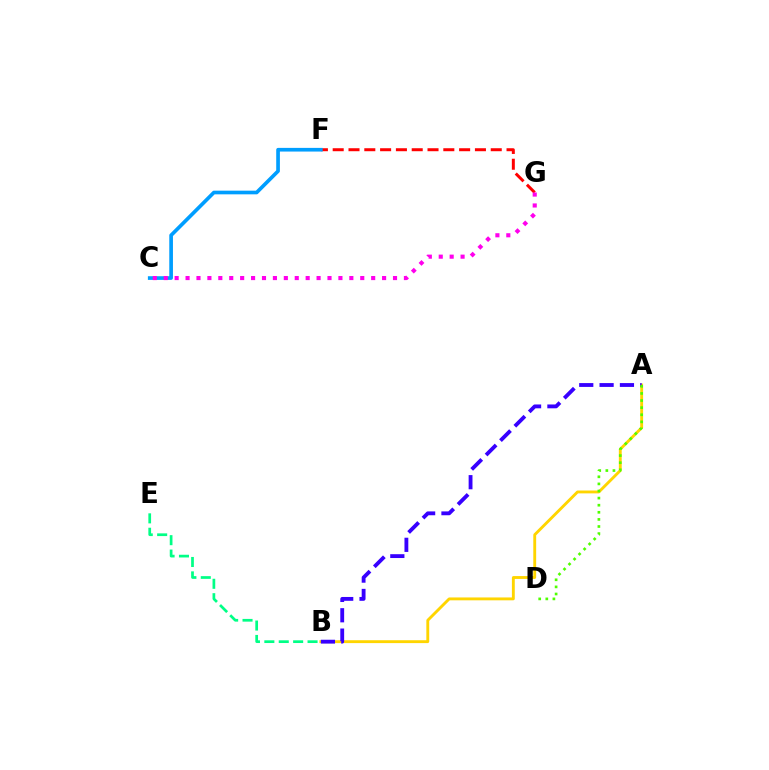{('F', 'G'): [{'color': '#ff0000', 'line_style': 'dashed', 'thickness': 2.15}], ('B', 'E'): [{'color': '#00ff86', 'line_style': 'dashed', 'thickness': 1.96}], ('A', 'B'): [{'color': '#ffd500', 'line_style': 'solid', 'thickness': 2.07}, {'color': '#3700ff', 'line_style': 'dashed', 'thickness': 2.76}], ('C', 'F'): [{'color': '#009eff', 'line_style': 'solid', 'thickness': 2.65}], ('A', 'D'): [{'color': '#4fff00', 'line_style': 'dotted', 'thickness': 1.93}], ('C', 'G'): [{'color': '#ff00ed', 'line_style': 'dotted', 'thickness': 2.97}]}